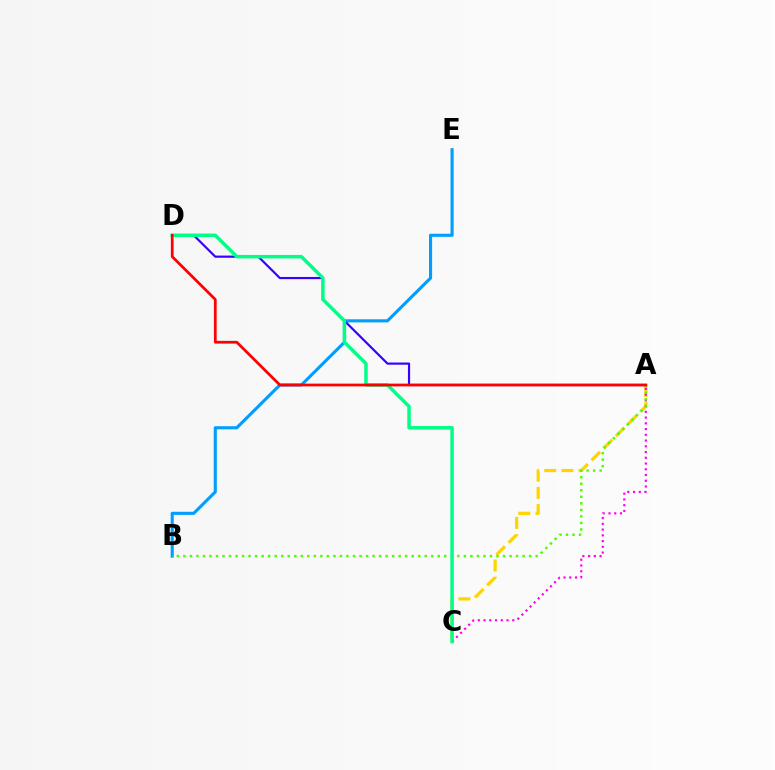{('A', 'C'): [{'color': '#ffd500', 'line_style': 'dashed', 'thickness': 2.33}, {'color': '#ff00ed', 'line_style': 'dotted', 'thickness': 1.56}], ('B', 'E'): [{'color': '#009eff', 'line_style': 'solid', 'thickness': 2.24}], ('A', 'B'): [{'color': '#4fff00', 'line_style': 'dotted', 'thickness': 1.77}], ('A', 'D'): [{'color': '#3700ff', 'line_style': 'solid', 'thickness': 1.57}, {'color': '#ff0000', 'line_style': 'solid', 'thickness': 1.98}], ('C', 'D'): [{'color': '#00ff86', 'line_style': 'solid', 'thickness': 2.5}]}